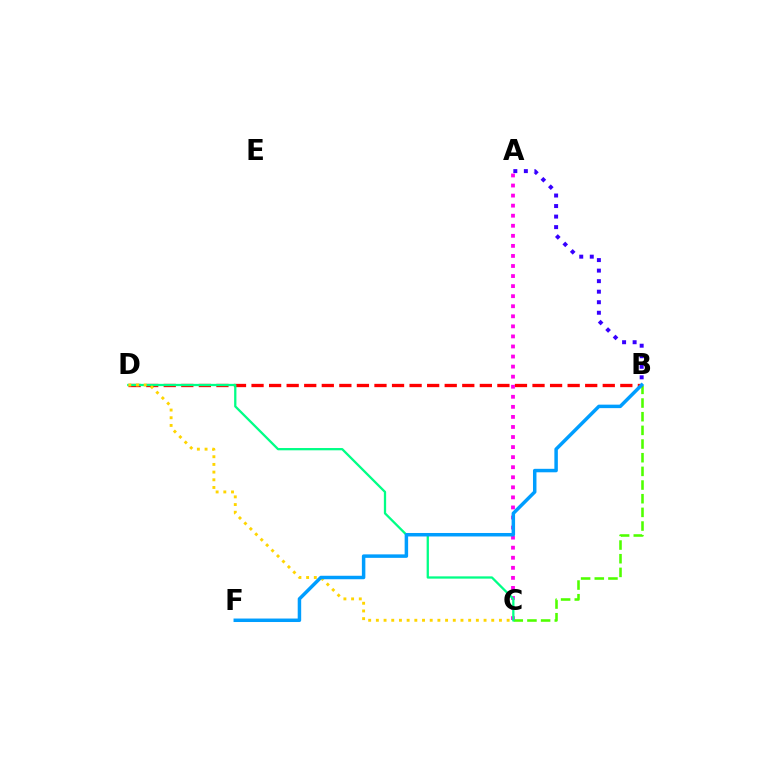{('B', 'C'): [{'color': '#4fff00', 'line_style': 'dashed', 'thickness': 1.86}], ('A', 'B'): [{'color': '#3700ff', 'line_style': 'dotted', 'thickness': 2.86}], ('B', 'D'): [{'color': '#ff0000', 'line_style': 'dashed', 'thickness': 2.39}], ('A', 'C'): [{'color': '#ff00ed', 'line_style': 'dotted', 'thickness': 2.73}], ('C', 'D'): [{'color': '#00ff86', 'line_style': 'solid', 'thickness': 1.64}, {'color': '#ffd500', 'line_style': 'dotted', 'thickness': 2.09}], ('B', 'F'): [{'color': '#009eff', 'line_style': 'solid', 'thickness': 2.51}]}